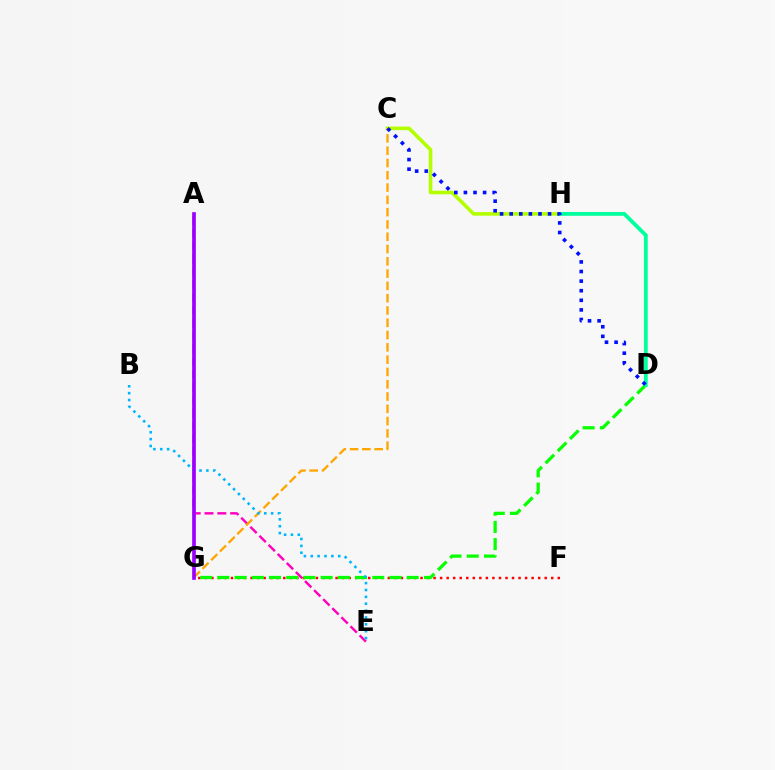{('A', 'E'): [{'color': '#ff00bd', 'line_style': 'dashed', 'thickness': 1.74}], ('F', 'G'): [{'color': '#ff0000', 'line_style': 'dotted', 'thickness': 1.78}], ('C', 'H'): [{'color': '#b3ff00', 'line_style': 'solid', 'thickness': 2.58}], ('D', 'G'): [{'color': '#08ff00', 'line_style': 'dashed', 'thickness': 2.34}], ('C', 'G'): [{'color': '#ffa500', 'line_style': 'dashed', 'thickness': 1.67}], ('D', 'H'): [{'color': '#00ff9d', 'line_style': 'solid', 'thickness': 2.74}], ('B', 'E'): [{'color': '#00b5ff', 'line_style': 'dotted', 'thickness': 1.87}], ('A', 'G'): [{'color': '#9b00ff', 'line_style': 'solid', 'thickness': 2.65}], ('C', 'D'): [{'color': '#0010ff', 'line_style': 'dotted', 'thickness': 2.61}]}